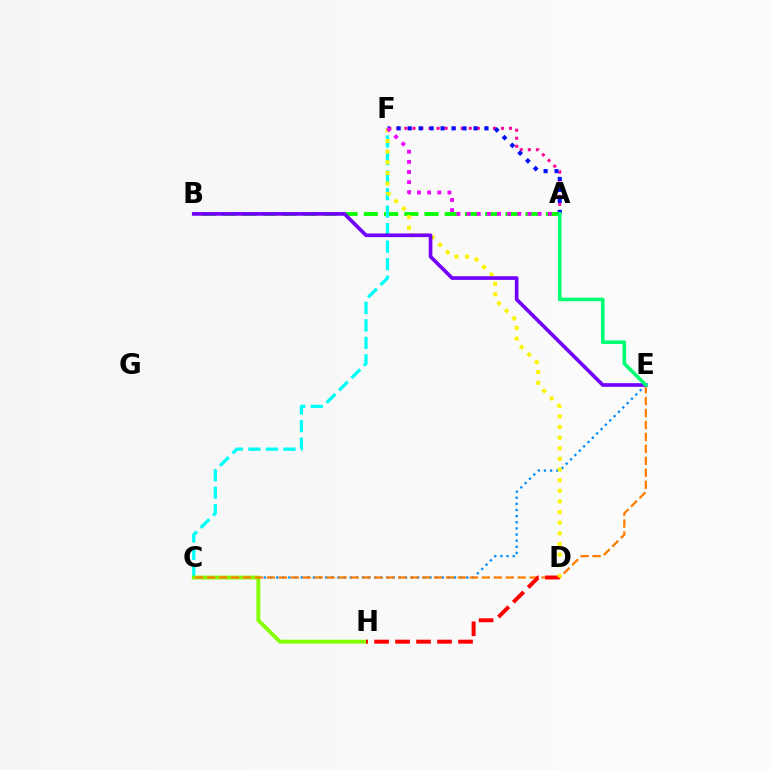{('A', 'B'): [{'color': '#08ff00', 'line_style': 'dashed', 'thickness': 2.75}], ('C', 'F'): [{'color': '#00fff6', 'line_style': 'dashed', 'thickness': 2.38}], ('C', 'E'): [{'color': '#008cff', 'line_style': 'dotted', 'thickness': 1.67}, {'color': '#ff7c00', 'line_style': 'dashed', 'thickness': 1.62}], ('A', 'F'): [{'color': '#ff0094', 'line_style': 'dotted', 'thickness': 2.19}, {'color': '#0010ff', 'line_style': 'dotted', 'thickness': 2.98}, {'color': '#ee00ff', 'line_style': 'dotted', 'thickness': 2.76}], ('C', 'H'): [{'color': '#84ff00', 'line_style': 'solid', 'thickness': 2.77}], ('D', 'H'): [{'color': '#ff0000', 'line_style': 'dashed', 'thickness': 2.85}], ('D', 'F'): [{'color': '#fcf500', 'line_style': 'dotted', 'thickness': 2.89}], ('B', 'E'): [{'color': '#7200ff', 'line_style': 'solid', 'thickness': 2.63}], ('A', 'E'): [{'color': '#00ff74', 'line_style': 'solid', 'thickness': 2.61}]}